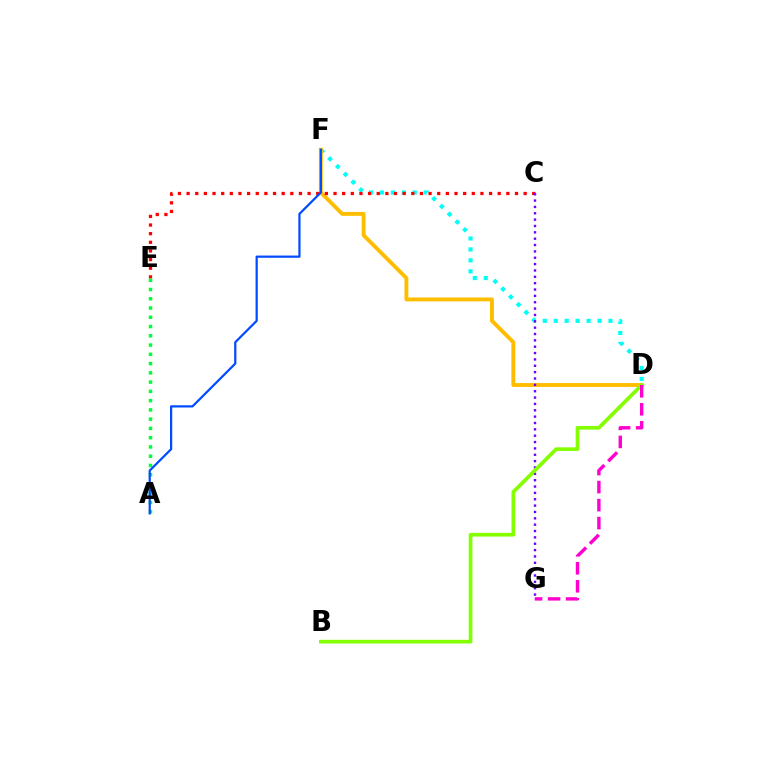{('D', 'F'): [{'color': '#00fff6', 'line_style': 'dotted', 'thickness': 2.98}, {'color': '#ffbd00', 'line_style': 'solid', 'thickness': 2.8}], ('C', 'E'): [{'color': '#ff0000', 'line_style': 'dotted', 'thickness': 2.35}], ('A', 'E'): [{'color': '#00ff39', 'line_style': 'dotted', 'thickness': 2.52}], ('C', 'G'): [{'color': '#7200ff', 'line_style': 'dotted', 'thickness': 1.73}], ('A', 'F'): [{'color': '#004bff', 'line_style': 'solid', 'thickness': 1.6}], ('B', 'D'): [{'color': '#84ff00', 'line_style': 'solid', 'thickness': 2.65}], ('D', 'G'): [{'color': '#ff00cf', 'line_style': 'dashed', 'thickness': 2.45}]}